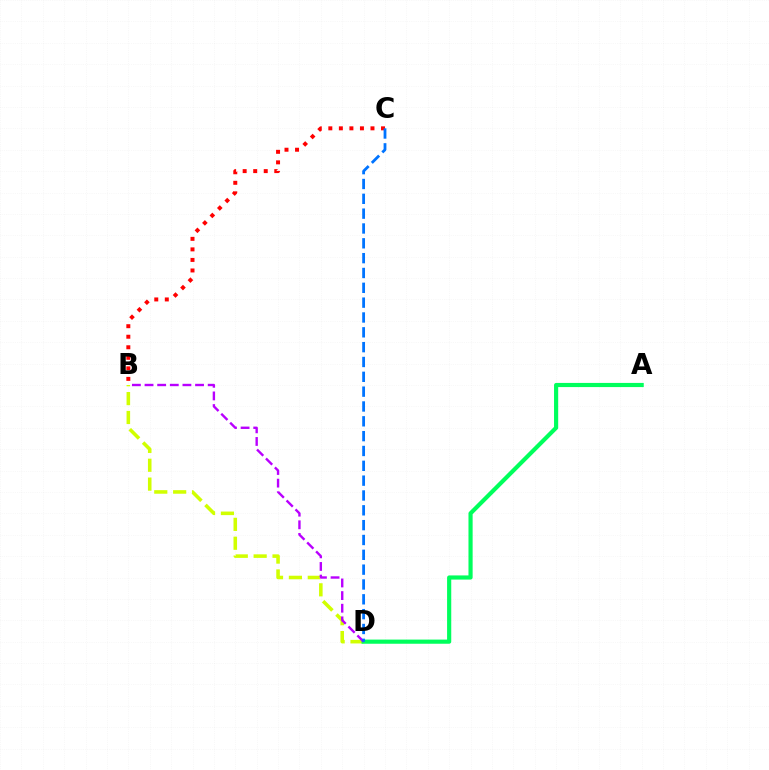{('B', 'D'): [{'color': '#d1ff00', 'line_style': 'dashed', 'thickness': 2.56}, {'color': '#b900ff', 'line_style': 'dashed', 'thickness': 1.72}], ('A', 'D'): [{'color': '#00ff5c', 'line_style': 'solid', 'thickness': 2.99}], ('B', 'C'): [{'color': '#ff0000', 'line_style': 'dotted', 'thickness': 2.86}], ('C', 'D'): [{'color': '#0074ff', 'line_style': 'dashed', 'thickness': 2.02}]}